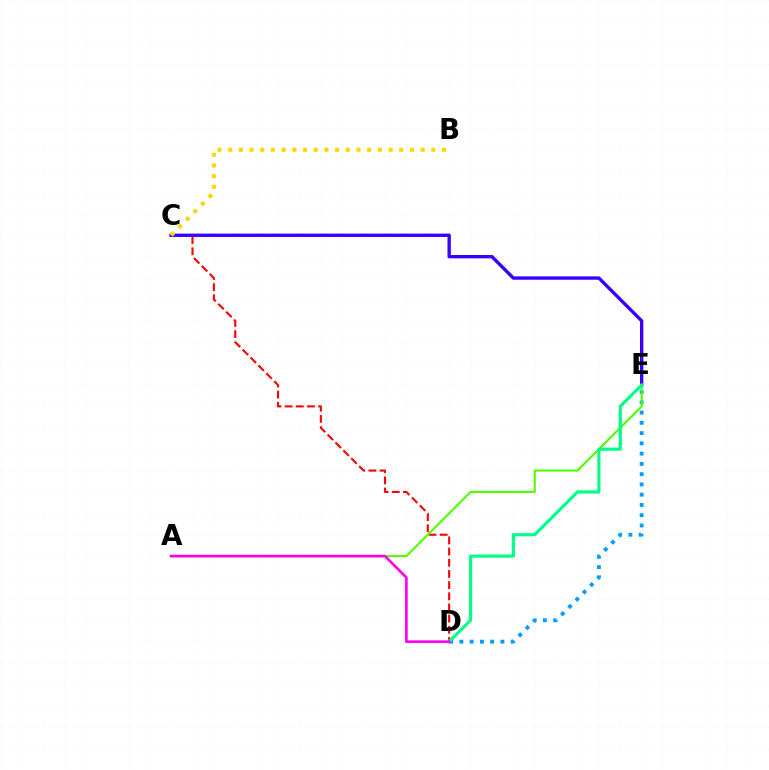{('C', 'D'): [{'color': '#ff0000', 'line_style': 'dashed', 'thickness': 1.52}], ('C', 'E'): [{'color': '#3700ff', 'line_style': 'solid', 'thickness': 2.41}], ('D', 'E'): [{'color': '#009eff', 'line_style': 'dotted', 'thickness': 2.79}, {'color': '#00ff86', 'line_style': 'solid', 'thickness': 2.26}], ('A', 'E'): [{'color': '#4fff00', 'line_style': 'solid', 'thickness': 1.52}], ('B', 'C'): [{'color': '#ffd500', 'line_style': 'dotted', 'thickness': 2.9}], ('A', 'D'): [{'color': '#ff00ed', 'line_style': 'solid', 'thickness': 1.92}]}